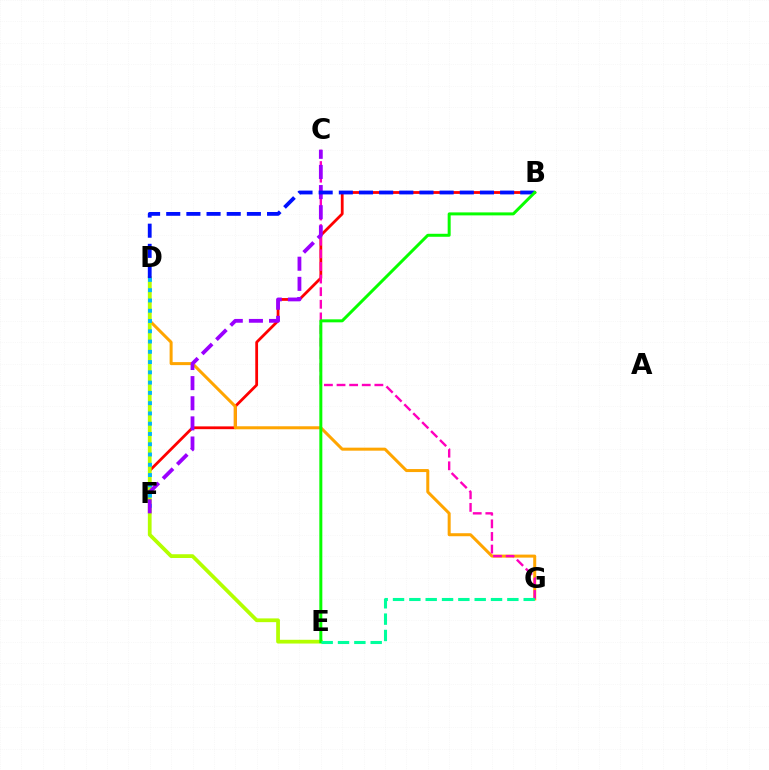{('B', 'F'): [{'color': '#ff0000', 'line_style': 'solid', 'thickness': 2.0}], ('D', 'G'): [{'color': '#ffa500', 'line_style': 'solid', 'thickness': 2.17}], ('C', 'G'): [{'color': '#ff00bd', 'line_style': 'dashed', 'thickness': 1.71}], ('D', 'E'): [{'color': '#b3ff00', 'line_style': 'solid', 'thickness': 2.7}], ('D', 'F'): [{'color': '#00b5ff', 'line_style': 'dotted', 'thickness': 2.79}], ('C', 'F'): [{'color': '#9b00ff', 'line_style': 'dashed', 'thickness': 2.73}], ('B', 'D'): [{'color': '#0010ff', 'line_style': 'dashed', 'thickness': 2.74}], ('B', 'E'): [{'color': '#08ff00', 'line_style': 'solid', 'thickness': 2.15}], ('E', 'G'): [{'color': '#00ff9d', 'line_style': 'dashed', 'thickness': 2.22}]}